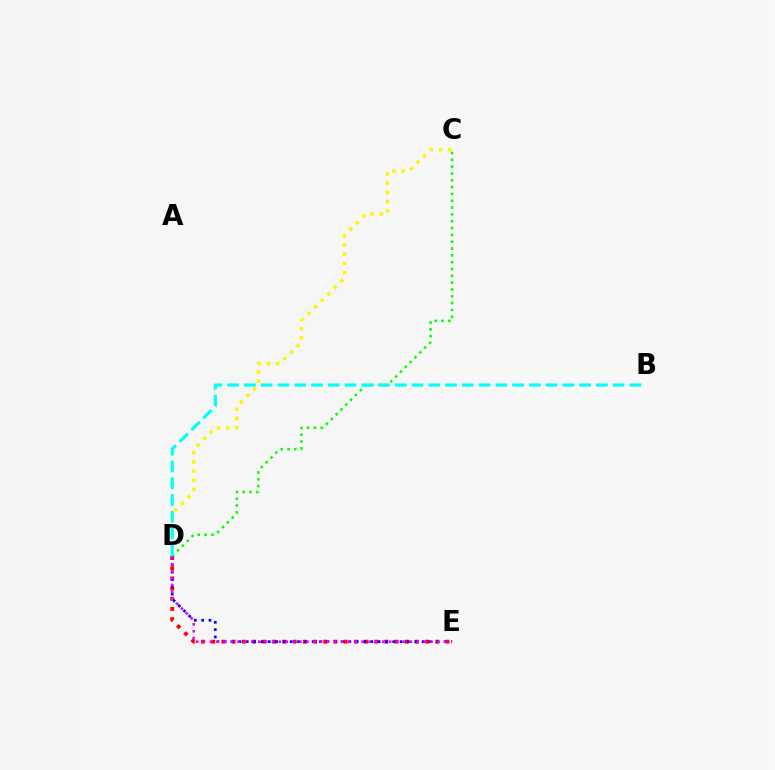{('C', 'D'): [{'color': '#fcf500', 'line_style': 'dotted', 'thickness': 2.51}, {'color': '#08ff00', 'line_style': 'dotted', 'thickness': 1.85}], ('D', 'E'): [{'color': '#ff0000', 'line_style': 'dotted', 'thickness': 2.77}, {'color': '#0010ff', 'line_style': 'dotted', 'thickness': 1.99}, {'color': '#ee00ff', 'line_style': 'dotted', 'thickness': 1.87}], ('B', 'D'): [{'color': '#00fff6', 'line_style': 'dashed', 'thickness': 2.28}]}